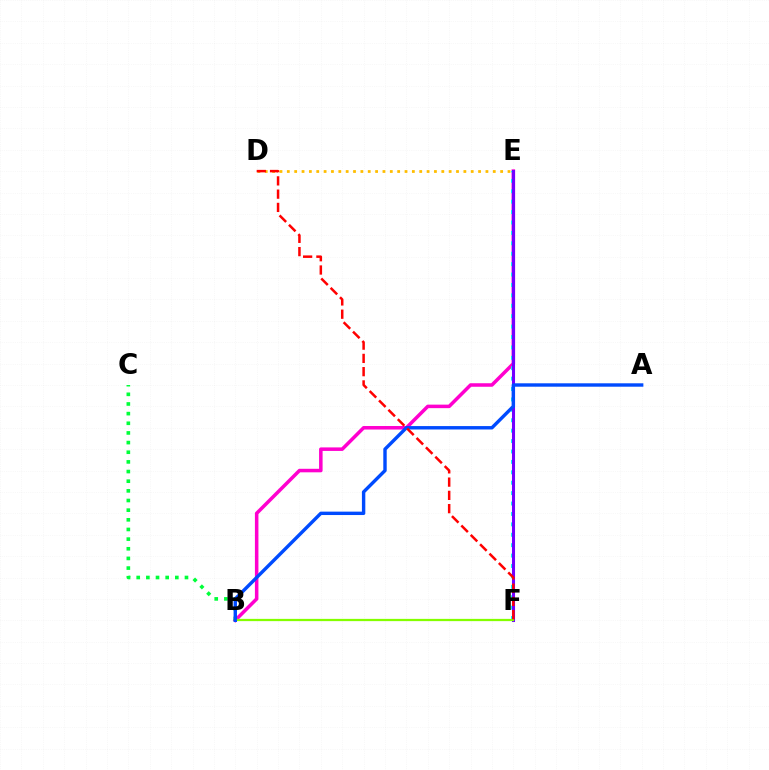{('B', 'E'): [{'color': '#ff00cf', 'line_style': 'solid', 'thickness': 2.54}], ('E', 'F'): [{'color': '#00fff6', 'line_style': 'dotted', 'thickness': 2.83}, {'color': '#7200ff', 'line_style': 'solid', 'thickness': 2.21}], ('B', 'C'): [{'color': '#00ff39', 'line_style': 'dotted', 'thickness': 2.62}], ('D', 'E'): [{'color': '#ffbd00', 'line_style': 'dotted', 'thickness': 2.0}], ('B', 'F'): [{'color': '#84ff00', 'line_style': 'solid', 'thickness': 1.63}], ('A', 'B'): [{'color': '#004bff', 'line_style': 'solid', 'thickness': 2.45}], ('D', 'F'): [{'color': '#ff0000', 'line_style': 'dashed', 'thickness': 1.8}]}